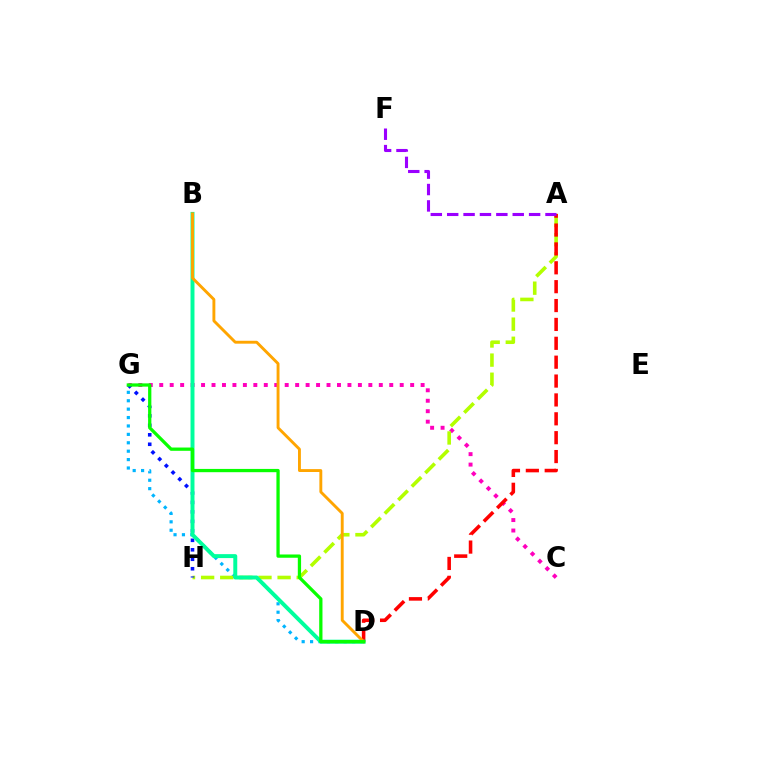{('D', 'G'): [{'color': '#00b5ff', 'line_style': 'dotted', 'thickness': 2.28}, {'color': '#08ff00', 'line_style': 'solid', 'thickness': 2.35}], ('C', 'G'): [{'color': '#ff00bd', 'line_style': 'dotted', 'thickness': 2.84}], ('A', 'H'): [{'color': '#b3ff00', 'line_style': 'dashed', 'thickness': 2.6}], ('G', 'H'): [{'color': '#0010ff', 'line_style': 'dotted', 'thickness': 2.58}], ('A', 'D'): [{'color': '#ff0000', 'line_style': 'dashed', 'thickness': 2.56}], ('B', 'D'): [{'color': '#00ff9d', 'line_style': 'solid', 'thickness': 2.84}, {'color': '#ffa500', 'line_style': 'solid', 'thickness': 2.08}], ('A', 'F'): [{'color': '#9b00ff', 'line_style': 'dashed', 'thickness': 2.23}]}